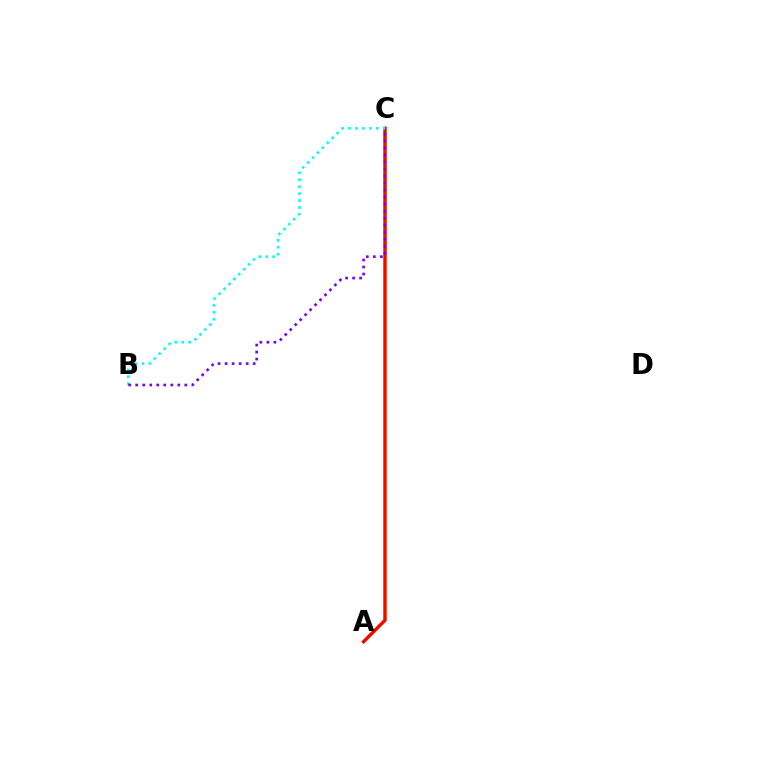{('A', 'C'): [{'color': '#84ff00', 'line_style': 'solid', 'thickness': 2.28}, {'color': '#ff0000', 'line_style': 'solid', 'thickness': 2.36}], ('B', 'C'): [{'color': '#00fff6', 'line_style': 'dotted', 'thickness': 1.89}, {'color': '#7200ff', 'line_style': 'dotted', 'thickness': 1.91}]}